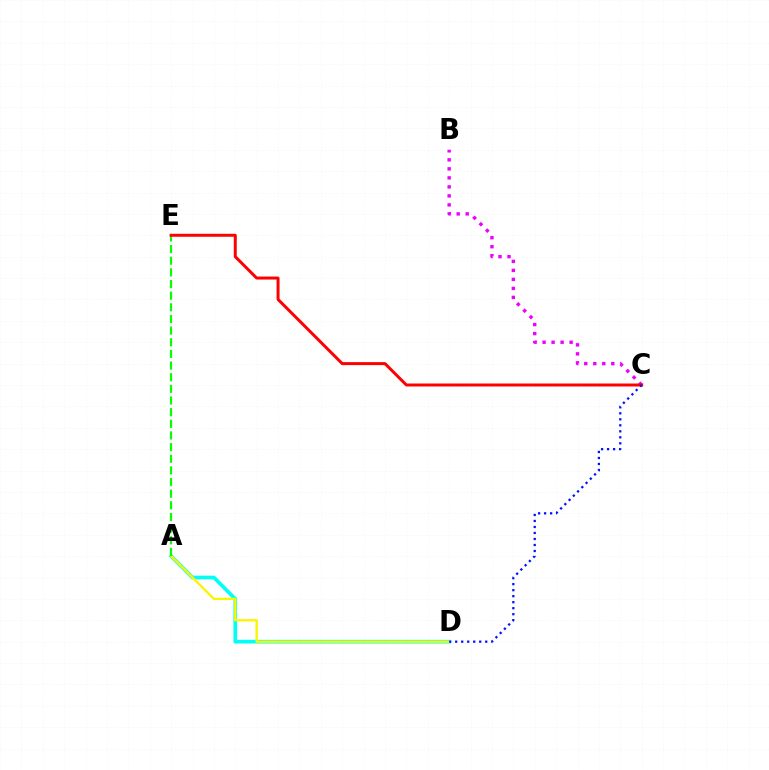{('B', 'C'): [{'color': '#ee00ff', 'line_style': 'dotted', 'thickness': 2.45}], ('A', 'D'): [{'color': '#00fff6', 'line_style': 'solid', 'thickness': 2.65}, {'color': '#fcf500', 'line_style': 'solid', 'thickness': 1.68}], ('A', 'E'): [{'color': '#08ff00', 'line_style': 'dashed', 'thickness': 1.58}], ('C', 'E'): [{'color': '#ff0000', 'line_style': 'solid', 'thickness': 2.14}], ('C', 'D'): [{'color': '#0010ff', 'line_style': 'dotted', 'thickness': 1.63}]}